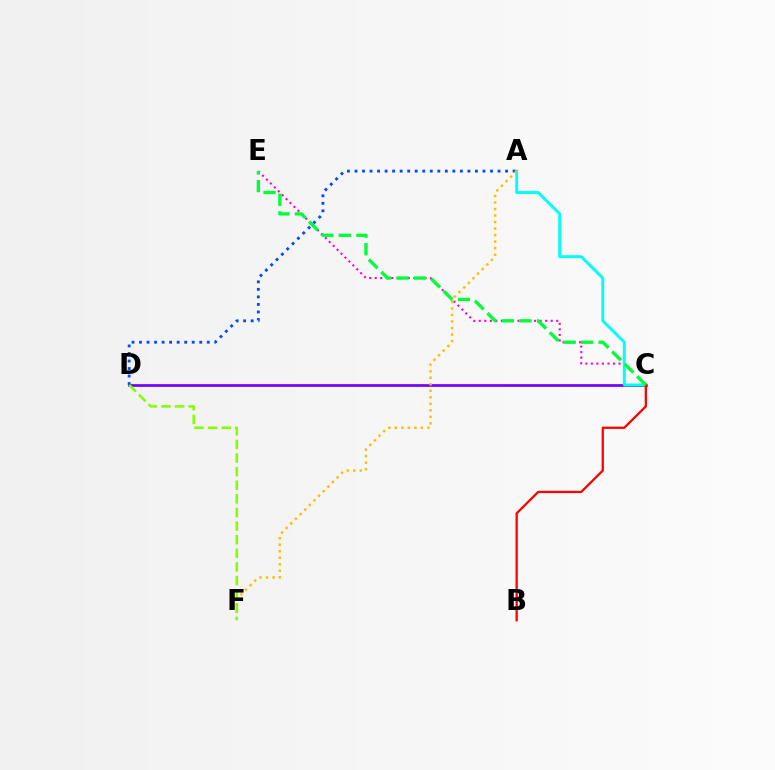{('C', 'D'): [{'color': '#7200ff', 'line_style': 'solid', 'thickness': 1.95}], ('C', 'E'): [{'color': '#ff00cf', 'line_style': 'dotted', 'thickness': 1.5}, {'color': '#00ff39', 'line_style': 'dashed', 'thickness': 2.39}], ('A', 'C'): [{'color': '#00fff6', 'line_style': 'solid', 'thickness': 2.11}], ('B', 'C'): [{'color': '#ff0000', 'line_style': 'solid', 'thickness': 1.64}], ('A', 'D'): [{'color': '#004bff', 'line_style': 'dotted', 'thickness': 2.05}], ('A', 'F'): [{'color': '#ffbd00', 'line_style': 'dotted', 'thickness': 1.77}], ('D', 'F'): [{'color': '#84ff00', 'line_style': 'dashed', 'thickness': 1.85}]}